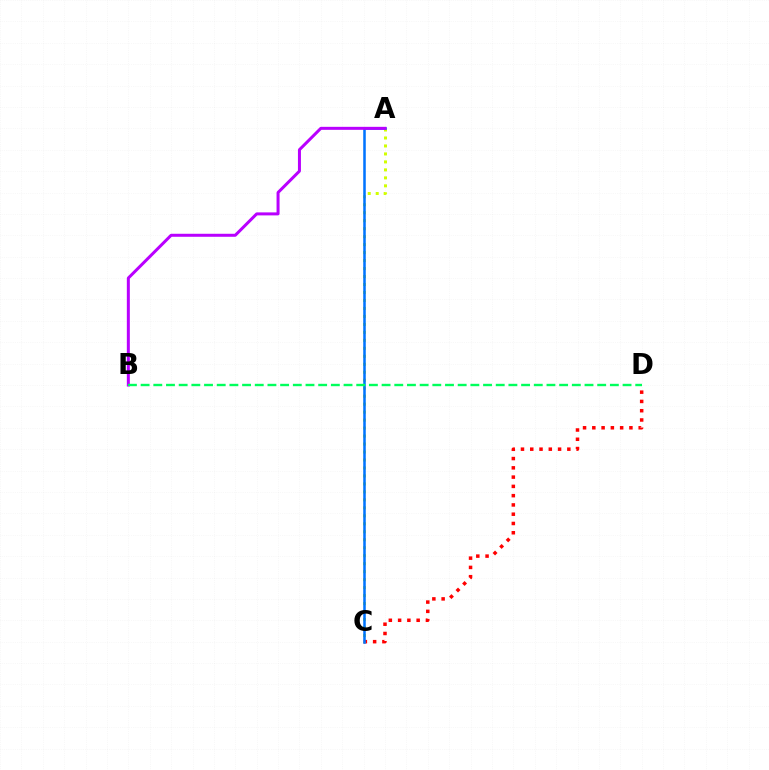{('C', 'D'): [{'color': '#ff0000', 'line_style': 'dotted', 'thickness': 2.52}], ('A', 'C'): [{'color': '#d1ff00', 'line_style': 'dotted', 'thickness': 2.17}, {'color': '#0074ff', 'line_style': 'solid', 'thickness': 1.83}], ('A', 'B'): [{'color': '#b900ff', 'line_style': 'solid', 'thickness': 2.16}], ('B', 'D'): [{'color': '#00ff5c', 'line_style': 'dashed', 'thickness': 1.72}]}